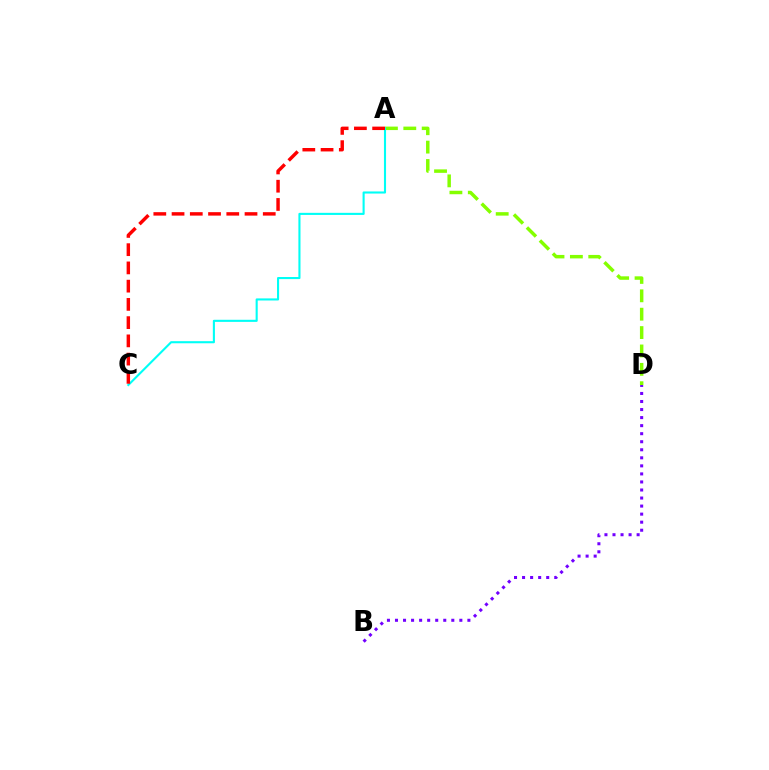{('A', 'D'): [{'color': '#84ff00', 'line_style': 'dashed', 'thickness': 2.5}], ('B', 'D'): [{'color': '#7200ff', 'line_style': 'dotted', 'thickness': 2.19}], ('A', 'C'): [{'color': '#00fff6', 'line_style': 'solid', 'thickness': 1.51}, {'color': '#ff0000', 'line_style': 'dashed', 'thickness': 2.48}]}